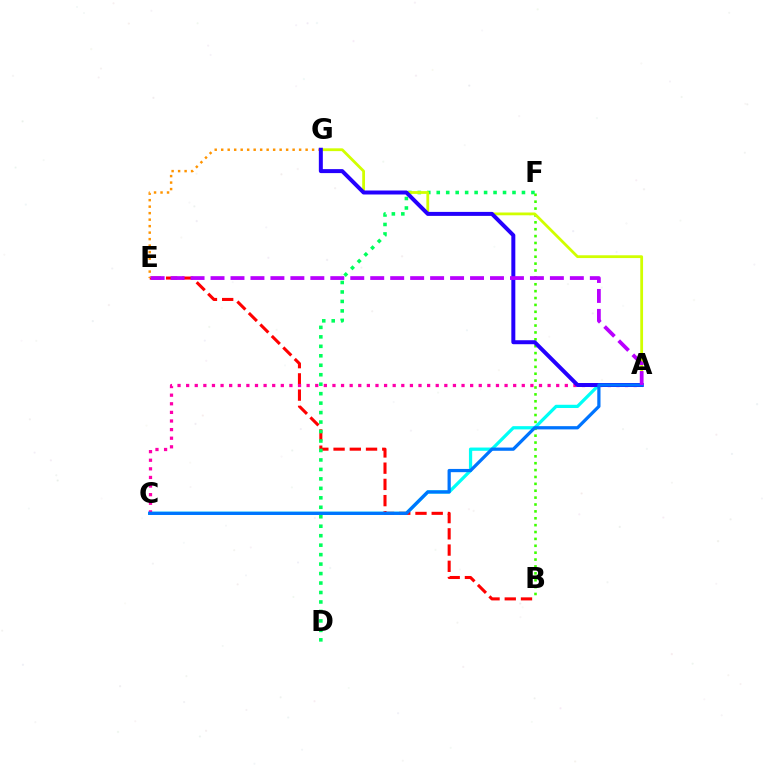{('A', 'C'): [{'color': '#00fff6', 'line_style': 'solid', 'thickness': 2.33}, {'color': '#ff00ac', 'line_style': 'dotted', 'thickness': 2.34}, {'color': '#0074ff', 'line_style': 'solid', 'thickness': 2.33}], ('B', 'E'): [{'color': '#ff0000', 'line_style': 'dashed', 'thickness': 2.2}], ('B', 'F'): [{'color': '#3dff00', 'line_style': 'dotted', 'thickness': 1.87}], ('E', 'G'): [{'color': '#ff9400', 'line_style': 'dotted', 'thickness': 1.76}], ('D', 'F'): [{'color': '#00ff5c', 'line_style': 'dotted', 'thickness': 2.57}], ('A', 'G'): [{'color': '#d1ff00', 'line_style': 'solid', 'thickness': 2.01}, {'color': '#2500ff', 'line_style': 'solid', 'thickness': 2.87}], ('A', 'E'): [{'color': '#b900ff', 'line_style': 'dashed', 'thickness': 2.71}]}